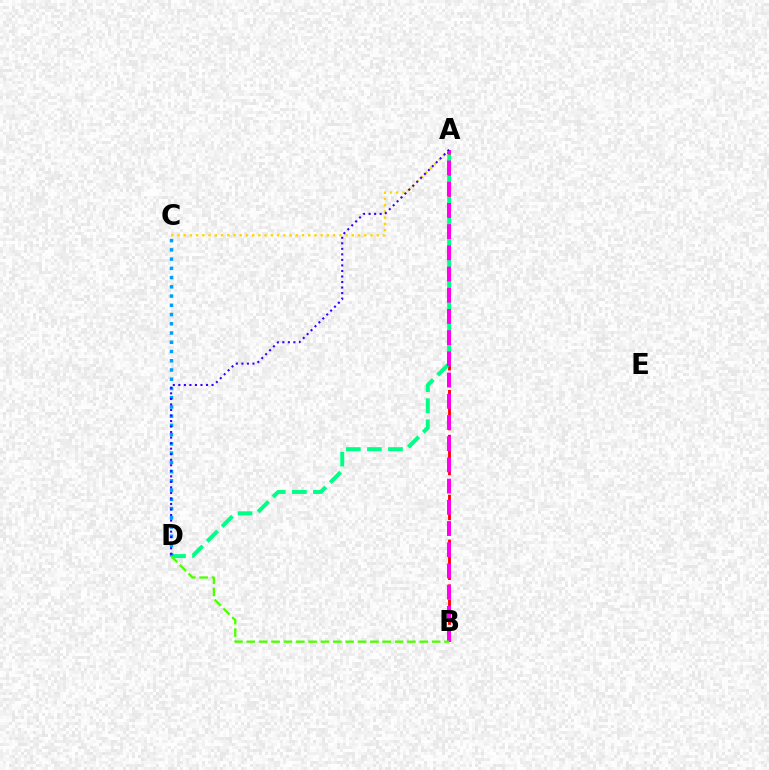{('A', 'B'): [{'color': '#ff0000', 'line_style': 'dashed', 'thickness': 2.03}, {'color': '#ff00ed', 'line_style': 'dashed', 'thickness': 2.88}], ('A', 'D'): [{'color': '#00ff86', 'line_style': 'dashed', 'thickness': 2.86}, {'color': '#3700ff', 'line_style': 'dotted', 'thickness': 1.5}], ('A', 'C'): [{'color': '#ffd500', 'line_style': 'dotted', 'thickness': 1.69}], ('C', 'D'): [{'color': '#009eff', 'line_style': 'dotted', 'thickness': 2.51}], ('B', 'D'): [{'color': '#4fff00', 'line_style': 'dashed', 'thickness': 1.68}]}